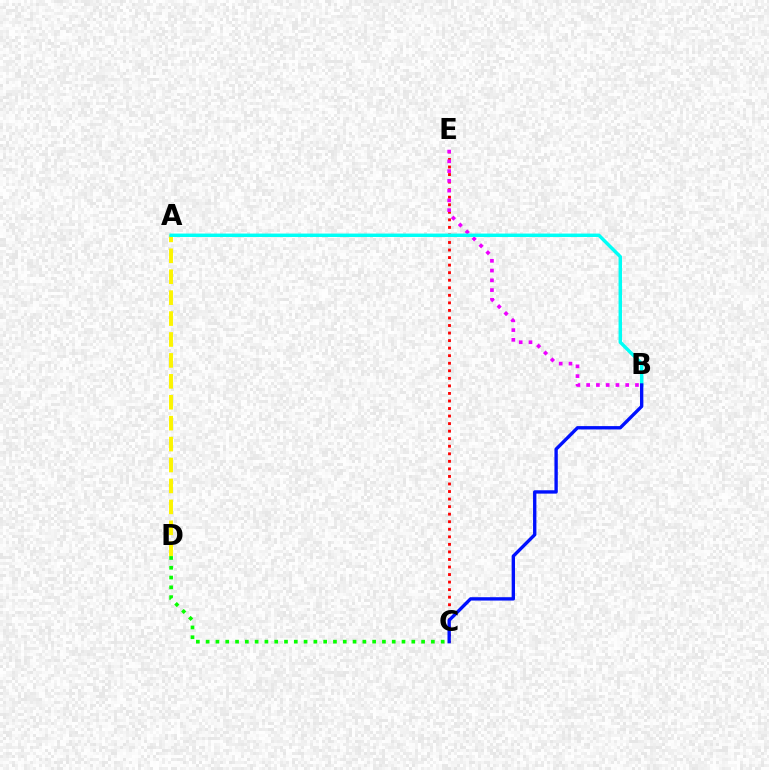{('C', 'D'): [{'color': '#08ff00', 'line_style': 'dotted', 'thickness': 2.66}], ('C', 'E'): [{'color': '#ff0000', 'line_style': 'dotted', 'thickness': 2.05}], ('B', 'E'): [{'color': '#ee00ff', 'line_style': 'dotted', 'thickness': 2.65}], ('A', 'D'): [{'color': '#fcf500', 'line_style': 'dashed', 'thickness': 2.84}], ('A', 'B'): [{'color': '#00fff6', 'line_style': 'solid', 'thickness': 2.47}], ('B', 'C'): [{'color': '#0010ff', 'line_style': 'solid', 'thickness': 2.42}]}